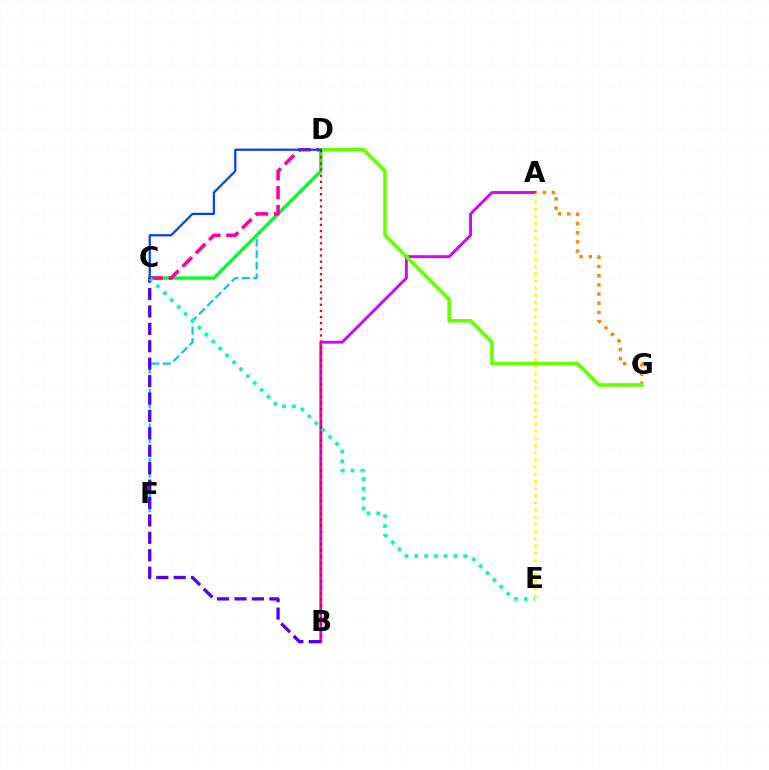{('D', 'F'): [{'color': '#00c7ff', 'line_style': 'dashed', 'thickness': 1.57}], ('C', 'D'): [{'color': '#00ff27', 'line_style': 'solid', 'thickness': 2.42}, {'color': '#ff00a0', 'line_style': 'dashed', 'thickness': 2.56}, {'color': '#003fff', 'line_style': 'solid', 'thickness': 1.6}], ('A', 'G'): [{'color': '#ff8800', 'line_style': 'dotted', 'thickness': 2.5}], ('A', 'B'): [{'color': '#d600ff', 'line_style': 'solid', 'thickness': 2.06}], ('A', 'E'): [{'color': '#eeff00', 'line_style': 'dotted', 'thickness': 1.95}], ('B', 'C'): [{'color': '#4f00ff', 'line_style': 'dashed', 'thickness': 2.37}], ('D', 'G'): [{'color': '#66ff00', 'line_style': 'solid', 'thickness': 2.58}], ('B', 'D'): [{'color': '#ff0000', 'line_style': 'dotted', 'thickness': 1.67}], ('C', 'E'): [{'color': '#00ffaf', 'line_style': 'dotted', 'thickness': 2.66}]}